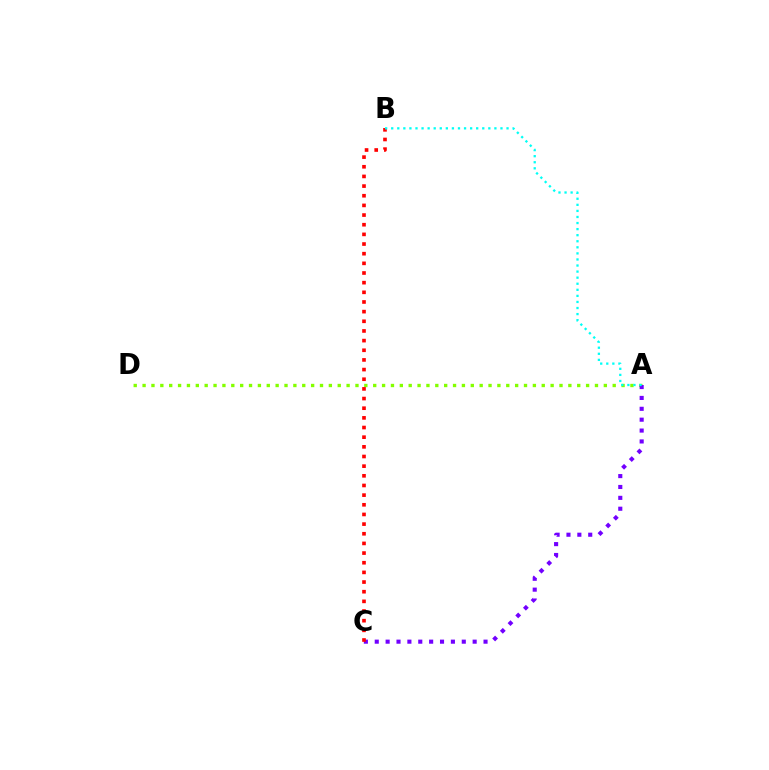{('A', 'D'): [{'color': '#84ff00', 'line_style': 'dotted', 'thickness': 2.41}], ('A', 'C'): [{'color': '#7200ff', 'line_style': 'dotted', 'thickness': 2.96}], ('B', 'C'): [{'color': '#ff0000', 'line_style': 'dotted', 'thickness': 2.62}], ('A', 'B'): [{'color': '#00fff6', 'line_style': 'dotted', 'thickness': 1.65}]}